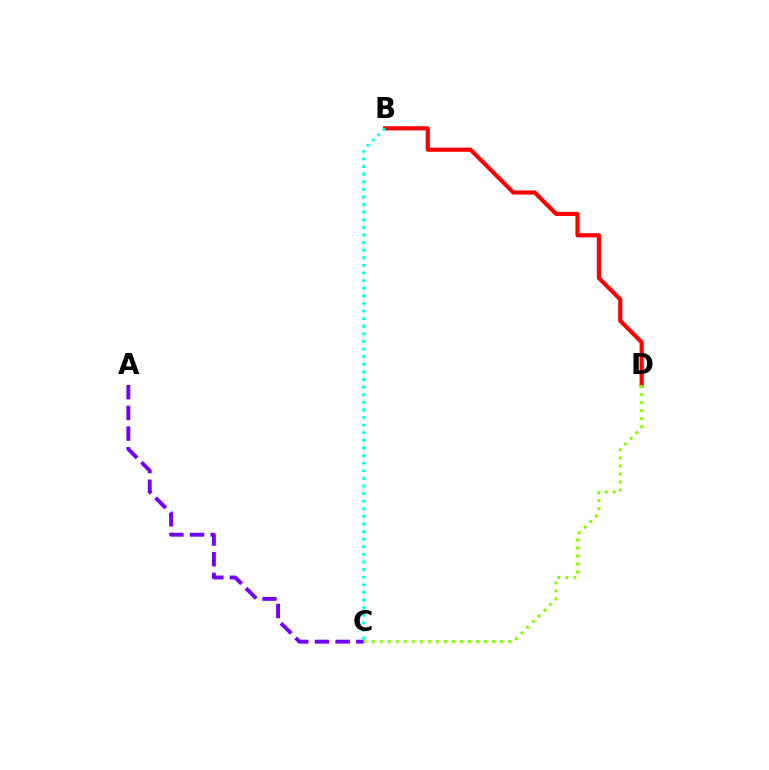{('B', 'D'): [{'color': '#ff0000', 'line_style': 'solid', 'thickness': 2.98}], ('C', 'D'): [{'color': '#84ff00', 'line_style': 'dotted', 'thickness': 2.18}], ('B', 'C'): [{'color': '#00fff6', 'line_style': 'dotted', 'thickness': 2.07}], ('A', 'C'): [{'color': '#7200ff', 'line_style': 'dashed', 'thickness': 2.81}]}